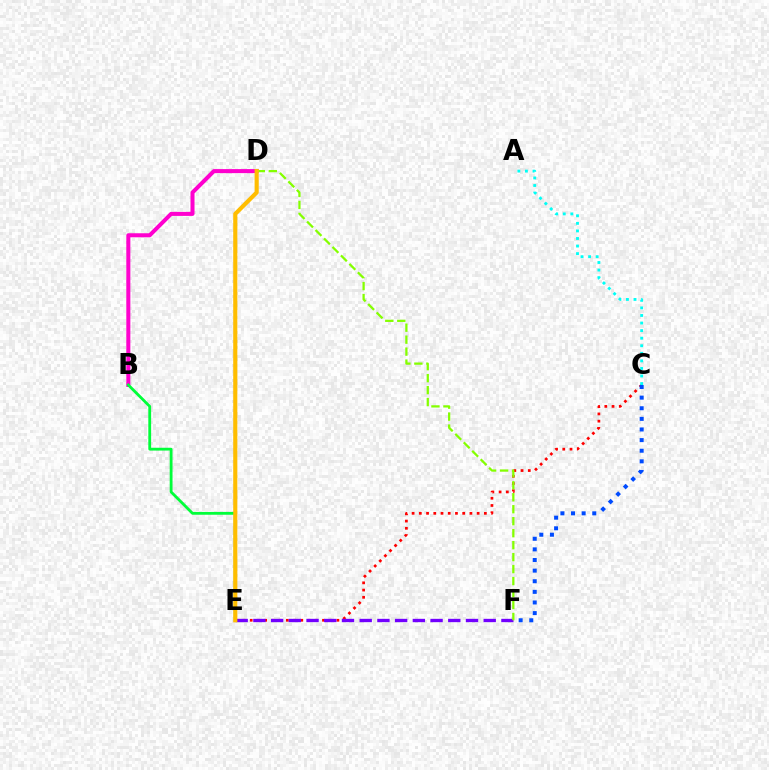{('C', 'E'): [{'color': '#ff0000', 'line_style': 'dotted', 'thickness': 1.96}], ('E', 'F'): [{'color': '#7200ff', 'line_style': 'dashed', 'thickness': 2.41}], ('B', 'D'): [{'color': '#ff00cf', 'line_style': 'solid', 'thickness': 2.91}], ('D', 'F'): [{'color': '#84ff00', 'line_style': 'dashed', 'thickness': 1.63}], ('C', 'F'): [{'color': '#004bff', 'line_style': 'dotted', 'thickness': 2.89}], ('B', 'E'): [{'color': '#00ff39', 'line_style': 'solid', 'thickness': 2.03}], ('A', 'C'): [{'color': '#00fff6', 'line_style': 'dotted', 'thickness': 2.06}], ('D', 'E'): [{'color': '#ffbd00', 'line_style': 'solid', 'thickness': 2.98}]}